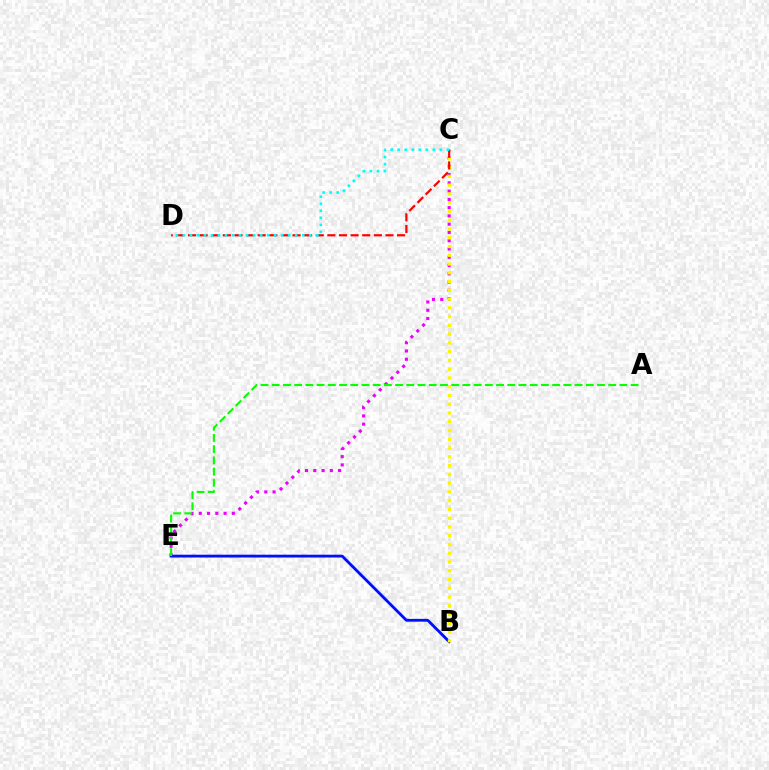{('C', 'E'): [{'color': '#ee00ff', 'line_style': 'dotted', 'thickness': 2.25}], ('B', 'E'): [{'color': '#0010ff', 'line_style': 'solid', 'thickness': 2.04}], ('B', 'C'): [{'color': '#fcf500', 'line_style': 'dotted', 'thickness': 2.38}], ('C', 'D'): [{'color': '#ff0000', 'line_style': 'dashed', 'thickness': 1.58}, {'color': '#00fff6', 'line_style': 'dotted', 'thickness': 1.91}], ('A', 'E'): [{'color': '#08ff00', 'line_style': 'dashed', 'thickness': 1.52}]}